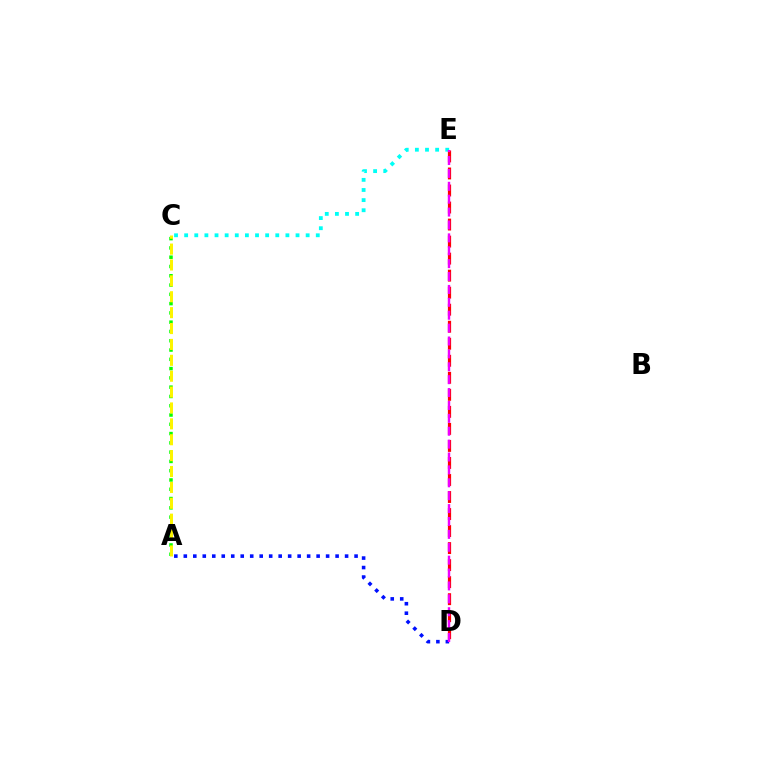{('D', 'E'): [{'color': '#ff0000', 'line_style': 'dashed', 'thickness': 2.31}, {'color': '#ee00ff', 'line_style': 'dashed', 'thickness': 1.75}], ('A', 'C'): [{'color': '#08ff00', 'line_style': 'dotted', 'thickness': 2.52}, {'color': '#fcf500', 'line_style': 'dashed', 'thickness': 2.16}], ('A', 'D'): [{'color': '#0010ff', 'line_style': 'dotted', 'thickness': 2.58}], ('C', 'E'): [{'color': '#00fff6', 'line_style': 'dotted', 'thickness': 2.75}]}